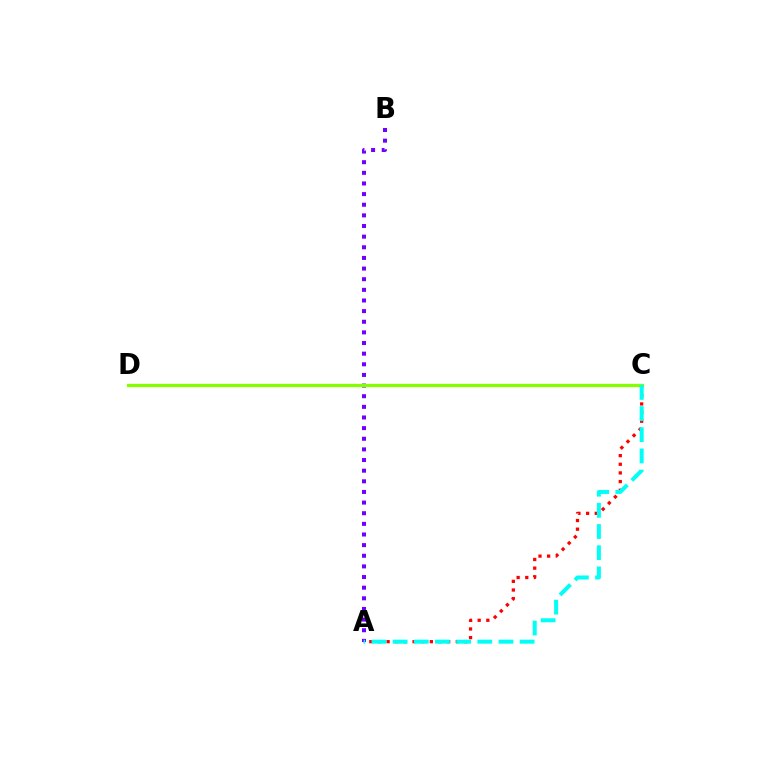{('A', 'C'): [{'color': '#ff0000', 'line_style': 'dotted', 'thickness': 2.35}, {'color': '#00fff6', 'line_style': 'dashed', 'thickness': 2.88}], ('A', 'B'): [{'color': '#7200ff', 'line_style': 'dotted', 'thickness': 2.89}], ('C', 'D'): [{'color': '#84ff00', 'line_style': 'solid', 'thickness': 2.35}]}